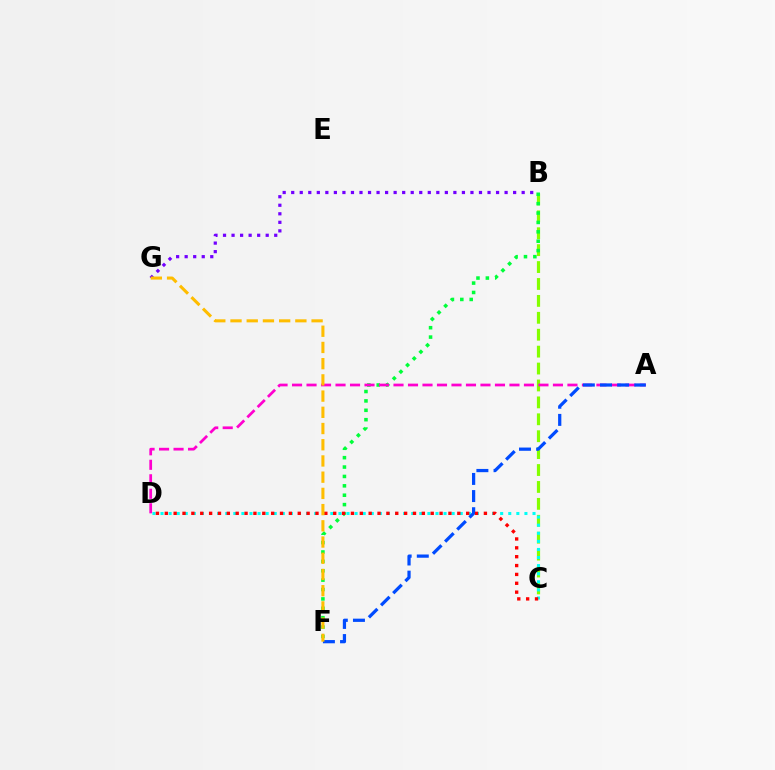{('B', 'C'): [{'color': '#84ff00', 'line_style': 'dashed', 'thickness': 2.3}], ('B', 'F'): [{'color': '#00ff39', 'line_style': 'dotted', 'thickness': 2.55}], ('B', 'G'): [{'color': '#7200ff', 'line_style': 'dotted', 'thickness': 2.32}], ('A', 'D'): [{'color': '#ff00cf', 'line_style': 'dashed', 'thickness': 1.97}], ('C', 'D'): [{'color': '#00fff6', 'line_style': 'dotted', 'thickness': 2.2}, {'color': '#ff0000', 'line_style': 'dotted', 'thickness': 2.41}], ('A', 'F'): [{'color': '#004bff', 'line_style': 'dashed', 'thickness': 2.33}], ('F', 'G'): [{'color': '#ffbd00', 'line_style': 'dashed', 'thickness': 2.2}]}